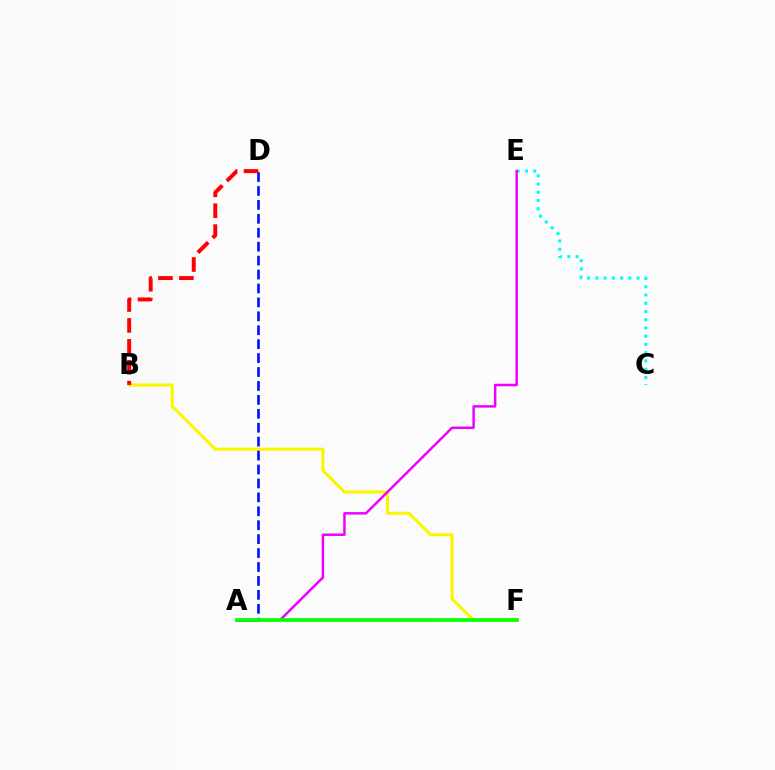{('C', 'E'): [{'color': '#00fff6', 'line_style': 'dotted', 'thickness': 2.24}], ('B', 'F'): [{'color': '#fcf500', 'line_style': 'solid', 'thickness': 2.22}], ('A', 'D'): [{'color': '#0010ff', 'line_style': 'dashed', 'thickness': 1.89}], ('A', 'E'): [{'color': '#ee00ff', 'line_style': 'solid', 'thickness': 1.79}], ('B', 'D'): [{'color': '#ff0000', 'line_style': 'dashed', 'thickness': 2.84}], ('A', 'F'): [{'color': '#08ff00', 'line_style': 'solid', 'thickness': 2.67}]}